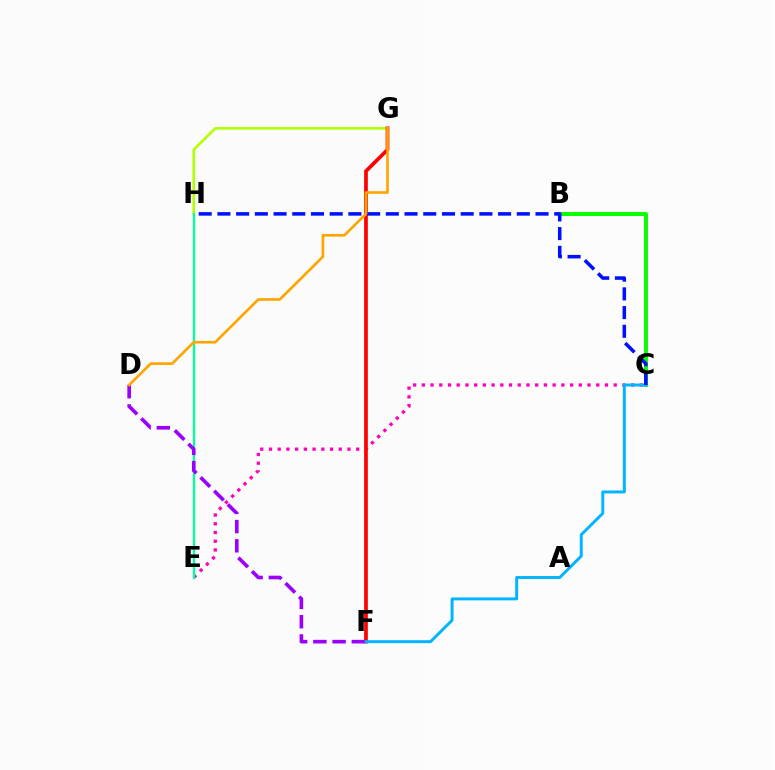{('G', 'H'): [{'color': '#b3ff00', 'line_style': 'solid', 'thickness': 1.89}], ('C', 'E'): [{'color': '#ff00bd', 'line_style': 'dotted', 'thickness': 2.37}], ('F', 'G'): [{'color': '#ff0000', 'line_style': 'solid', 'thickness': 2.67}], ('E', 'H'): [{'color': '#00ff9d', 'line_style': 'solid', 'thickness': 1.65}], ('B', 'C'): [{'color': '#08ff00', 'line_style': 'solid', 'thickness': 2.84}], ('D', 'F'): [{'color': '#9b00ff', 'line_style': 'dashed', 'thickness': 2.61}], ('C', 'F'): [{'color': '#00b5ff', 'line_style': 'solid', 'thickness': 2.12}], ('C', 'H'): [{'color': '#0010ff', 'line_style': 'dashed', 'thickness': 2.54}], ('D', 'G'): [{'color': '#ffa500', 'line_style': 'solid', 'thickness': 1.92}]}